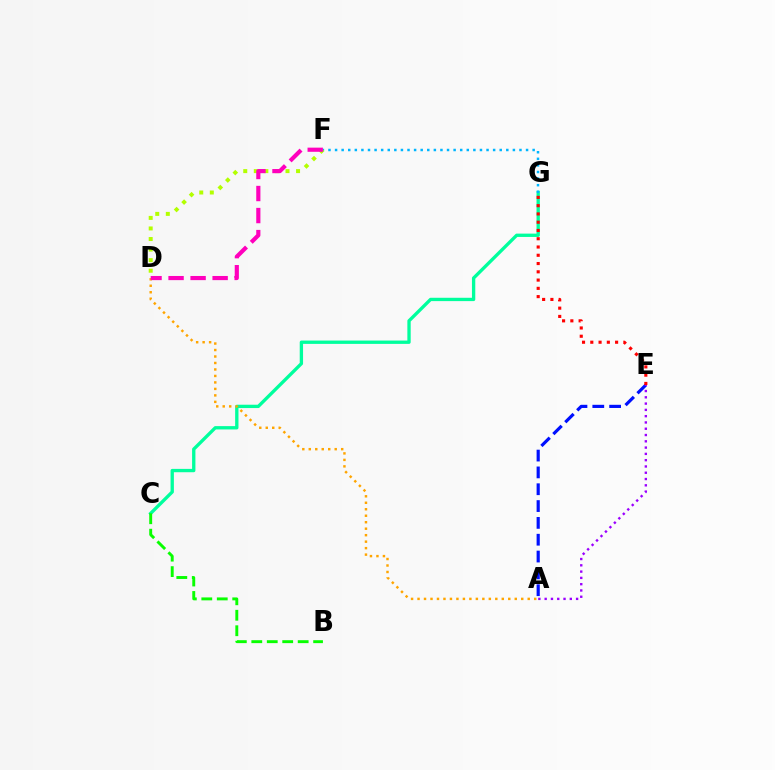{('C', 'G'): [{'color': '#00ff9d', 'line_style': 'solid', 'thickness': 2.4}], ('F', 'G'): [{'color': '#00b5ff', 'line_style': 'dotted', 'thickness': 1.79}], ('A', 'E'): [{'color': '#0010ff', 'line_style': 'dashed', 'thickness': 2.29}, {'color': '#9b00ff', 'line_style': 'dotted', 'thickness': 1.71}], ('A', 'D'): [{'color': '#ffa500', 'line_style': 'dotted', 'thickness': 1.76}], ('D', 'F'): [{'color': '#b3ff00', 'line_style': 'dotted', 'thickness': 2.87}, {'color': '#ff00bd', 'line_style': 'dashed', 'thickness': 2.99}], ('E', 'G'): [{'color': '#ff0000', 'line_style': 'dotted', 'thickness': 2.25}], ('B', 'C'): [{'color': '#08ff00', 'line_style': 'dashed', 'thickness': 2.1}]}